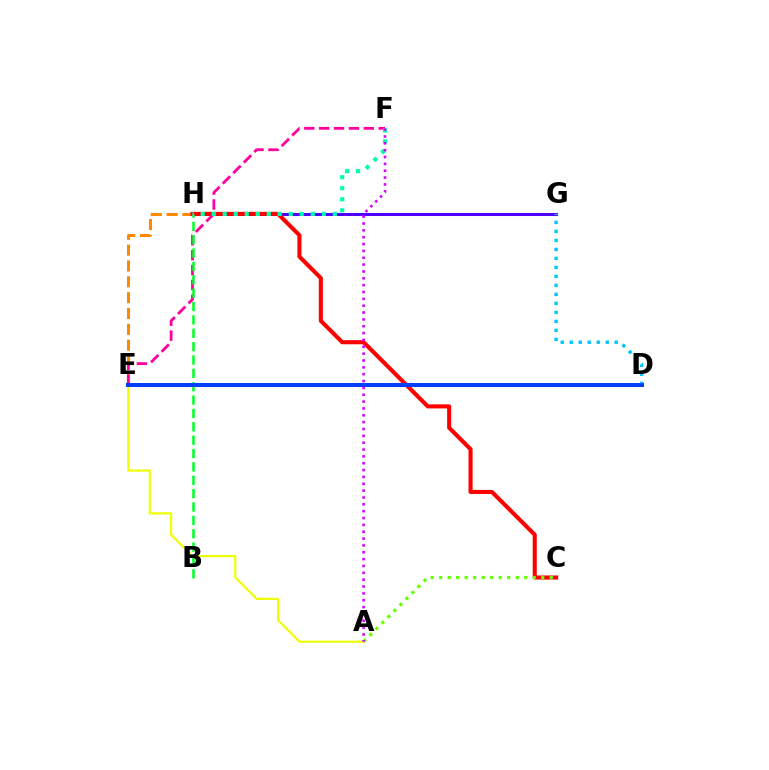{('G', 'H'): [{'color': '#4f00ff', 'line_style': 'solid', 'thickness': 2.18}], ('E', 'H'): [{'color': '#ff8800', 'line_style': 'dashed', 'thickness': 2.15}], ('D', 'G'): [{'color': '#00c7ff', 'line_style': 'dotted', 'thickness': 2.44}], ('C', 'H'): [{'color': '#ff0000', 'line_style': 'solid', 'thickness': 2.93}], ('A', 'E'): [{'color': '#eeff00', 'line_style': 'solid', 'thickness': 1.55}], ('A', 'C'): [{'color': '#66ff00', 'line_style': 'dotted', 'thickness': 2.31}], ('E', 'F'): [{'color': '#ff00a0', 'line_style': 'dashed', 'thickness': 2.02}], ('B', 'H'): [{'color': '#00ff27', 'line_style': 'dashed', 'thickness': 1.82}], ('D', 'E'): [{'color': '#003fff', 'line_style': 'solid', 'thickness': 2.87}], ('F', 'H'): [{'color': '#00ffaf', 'line_style': 'dotted', 'thickness': 2.99}], ('A', 'F'): [{'color': '#d600ff', 'line_style': 'dotted', 'thickness': 1.86}]}